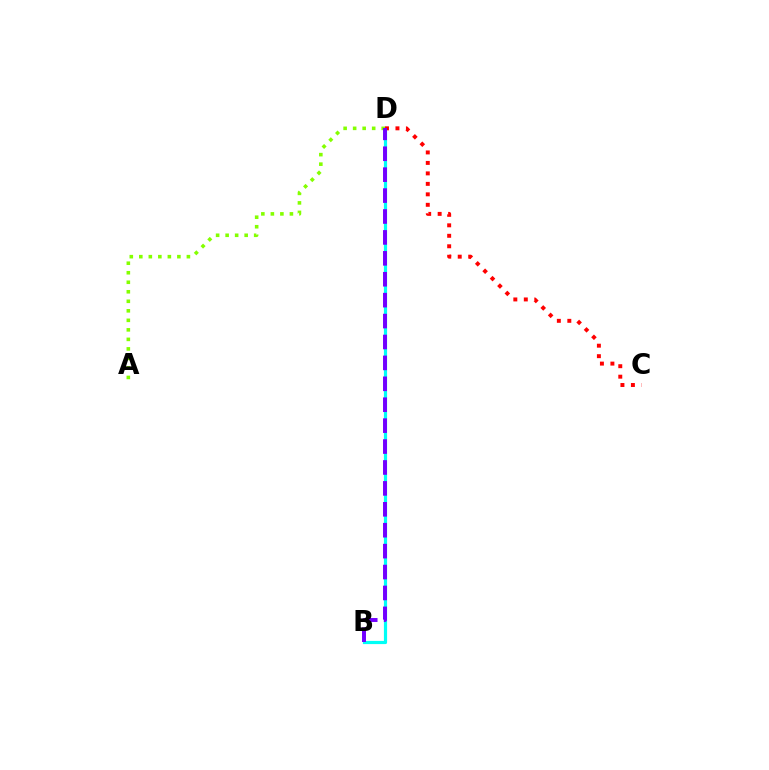{('B', 'D'): [{'color': '#00fff6', 'line_style': 'solid', 'thickness': 2.3}, {'color': '#7200ff', 'line_style': 'dashed', 'thickness': 2.84}], ('C', 'D'): [{'color': '#ff0000', 'line_style': 'dotted', 'thickness': 2.85}], ('A', 'D'): [{'color': '#84ff00', 'line_style': 'dotted', 'thickness': 2.59}]}